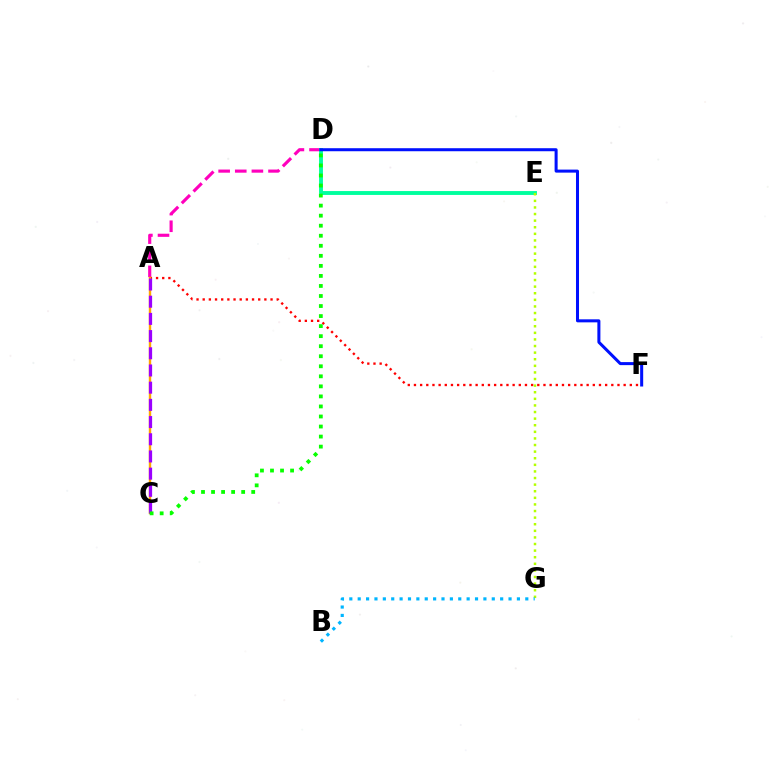{('A', 'D'): [{'color': '#ff00bd', 'line_style': 'dashed', 'thickness': 2.26}], ('A', 'F'): [{'color': '#ff0000', 'line_style': 'dotted', 'thickness': 1.68}], ('D', 'E'): [{'color': '#00ff9d', 'line_style': 'solid', 'thickness': 2.79}], ('D', 'F'): [{'color': '#0010ff', 'line_style': 'solid', 'thickness': 2.18}], ('E', 'G'): [{'color': '#b3ff00', 'line_style': 'dotted', 'thickness': 1.79}], ('A', 'C'): [{'color': '#ffa500', 'line_style': 'solid', 'thickness': 1.73}, {'color': '#9b00ff', 'line_style': 'dashed', 'thickness': 2.34}], ('B', 'G'): [{'color': '#00b5ff', 'line_style': 'dotted', 'thickness': 2.28}], ('C', 'D'): [{'color': '#08ff00', 'line_style': 'dotted', 'thickness': 2.73}]}